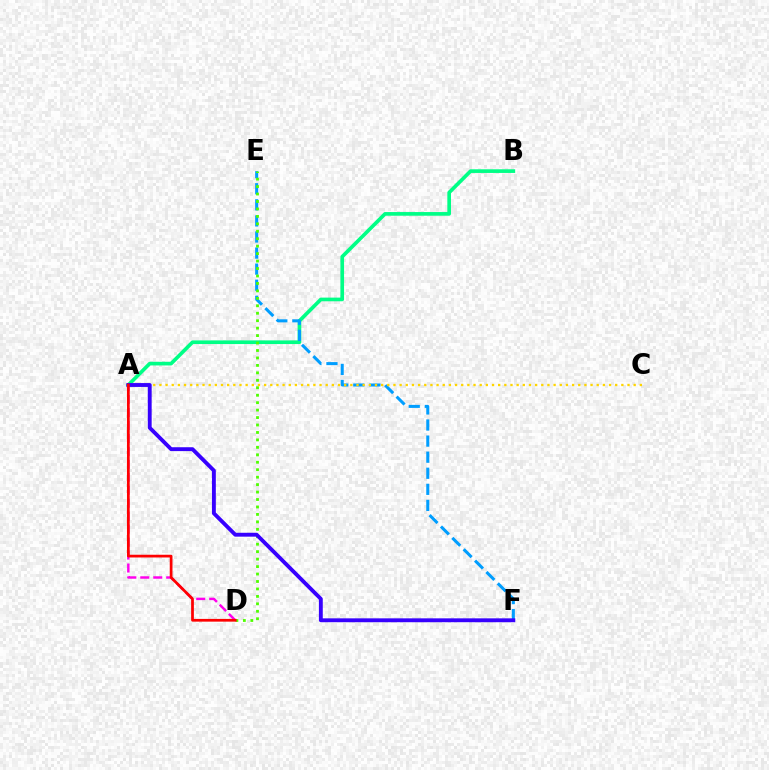{('A', 'D'): [{'color': '#ff00ed', 'line_style': 'dashed', 'thickness': 1.76}, {'color': '#ff0000', 'line_style': 'solid', 'thickness': 1.97}], ('A', 'B'): [{'color': '#00ff86', 'line_style': 'solid', 'thickness': 2.64}], ('E', 'F'): [{'color': '#009eff', 'line_style': 'dashed', 'thickness': 2.18}], ('D', 'E'): [{'color': '#4fff00', 'line_style': 'dotted', 'thickness': 2.02}], ('A', 'C'): [{'color': '#ffd500', 'line_style': 'dotted', 'thickness': 1.67}], ('A', 'F'): [{'color': '#3700ff', 'line_style': 'solid', 'thickness': 2.79}]}